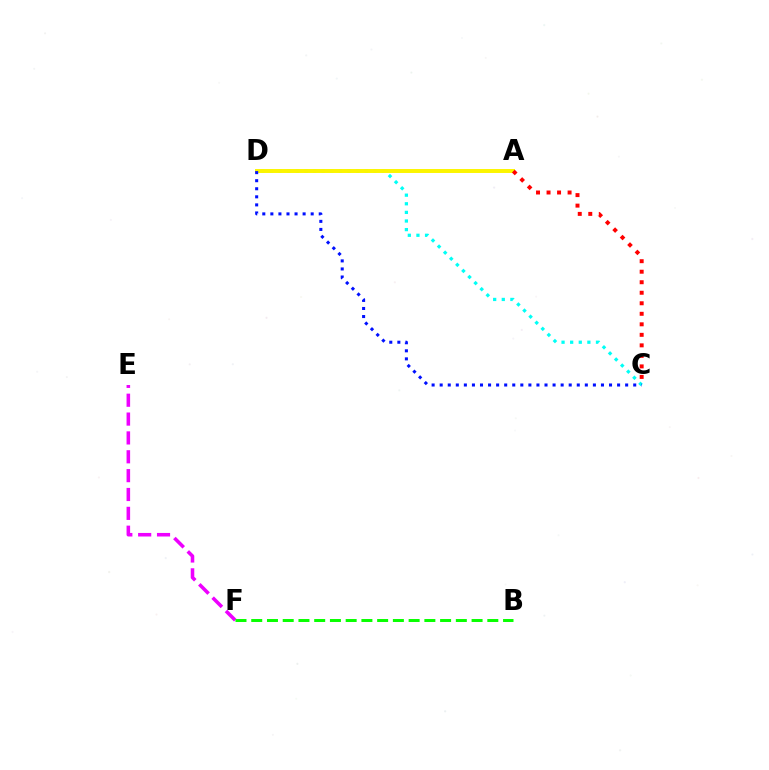{('C', 'D'): [{'color': '#00fff6', 'line_style': 'dotted', 'thickness': 2.34}, {'color': '#0010ff', 'line_style': 'dotted', 'thickness': 2.19}], ('E', 'F'): [{'color': '#ee00ff', 'line_style': 'dashed', 'thickness': 2.56}], ('A', 'D'): [{'color': '#fcf500', 'line_style': 'solid', 'thickness': 2.84}], ('A', 'C'): [{'color': '#ff0000', 'line_style': 'dotted', 'thickness': 2.86}], ('B', 'F'): [{'color': '#08ff00', 'line_style': 'dashed', 'thickness': 2.14}]}